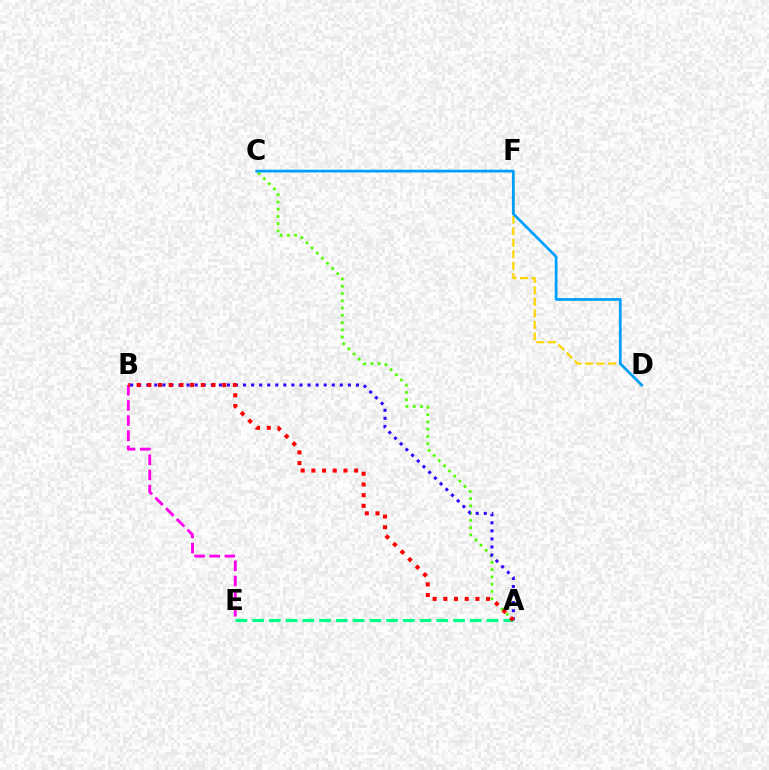{('B', 'E'): [{'color': '#ff00ed', 'line_style': 'dashed', 'thickness': 2.06}], ('A', 'C'): [{'color': '#4fff00', 'line_style': 'dotted', 'thickness': 1.97}], ('A', 'E'): [{'color': '#00ff86', 'line_style': 'dashed', 'thickness': 2.27}], ('D', 'F'): [{'color': '#ffd500', 'line_style': 'dashed', 'thickness': 1.56}], ('A', 'B'): [{'color': '#3700ff', 'line_style': 'dotted', 'thickness': 2.19}, {'color': '#ff0000', 'line_style': 'dotted', 'thickness': 2.91}], ('C', 'D'): [{'color': '#009eff', 'line_style': 'solid', 'thickness': 1.97}]}